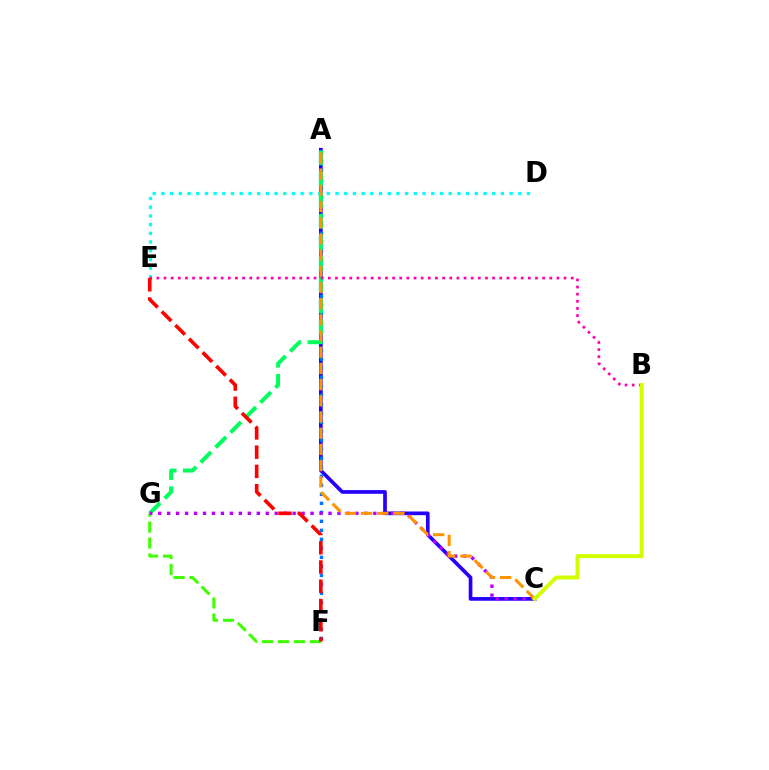{('F', 'G'): [{'color': '#3dff00', 'line_style': 'dashed', 'thickness': 2.17}], ('A', 'C'): [{'color': '#2500ff', 'line_style': 'solid', 'thickness': 2.66}, {'color': '#ff9400', 'line_style': 'dashed', 'thickness': 2.2}], ('A', 'F'): [{'color': '#0074ff', 'line_style': 'dotted', 'thickness': 2.45}], ('D', 'E'): [{'color': '#00fff6', 'line_style': 'dotted', 'thickness': 2.37}], ('A', 'G'): [{'color': '#00ff5c', 'line_style': 'dashed', 'thickness': 2.87}], ('C', 'G'): [{'color': '#b900ff', 'line_style': 'dotted', 'thickness': 2.44}], ('B', 'E'): [{'color': '#ff00ac', 'line_style': 'dotted', 'thickness': 1.94}], ('B', 'C'): [{'color': '#d1ff00', 'line_style': 'solid', 'thickness': 2.87}], ('E', 'F'): [{'color': '#ff0000', 'line_style': 'dashed', 'thickness': 2.61}]}